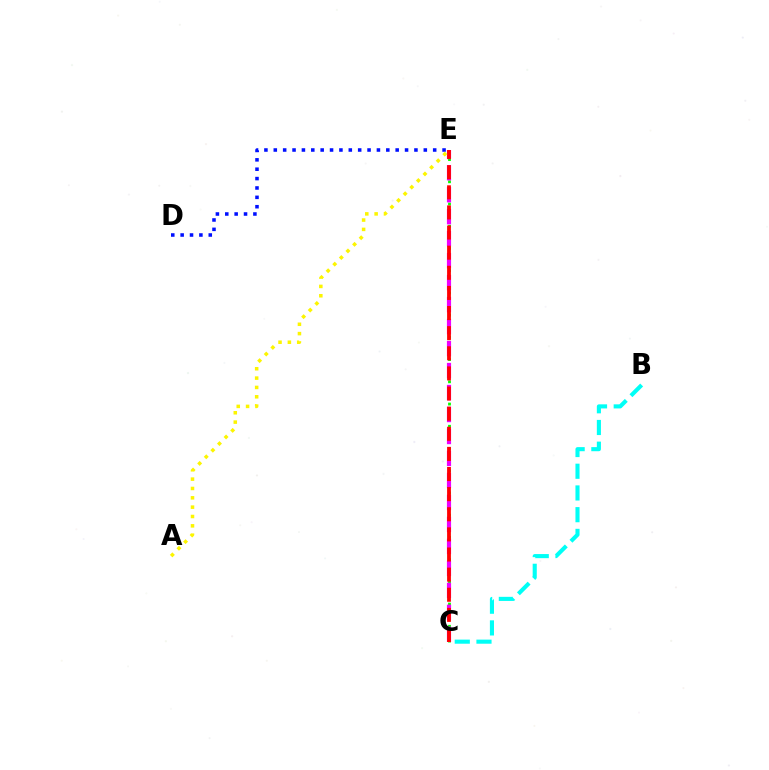{('C', 'E'): [{'color': '#08ff00', 'line_style': 'dotted', 'thickness': 2.01}, {'color': '#ee00ff', 'line_style': 'dashed', 'thickness': 2.99}, {'color': '#ff0000', 'line_style': 'dashed', 'thickness': 2.73}], ('B', 'C'): [{'color': '#00fff6', 'line_style': 'dashed', 'thickness': 2.95}], ('D', 'E'): [{'color': '#0010ff', 'line_style': 'dotted', 'thickness': 2.55}], ('A', 'E'): [{'color': '#fcf500', 'line_style': 'dotted', 'thickness': 2.54}]}